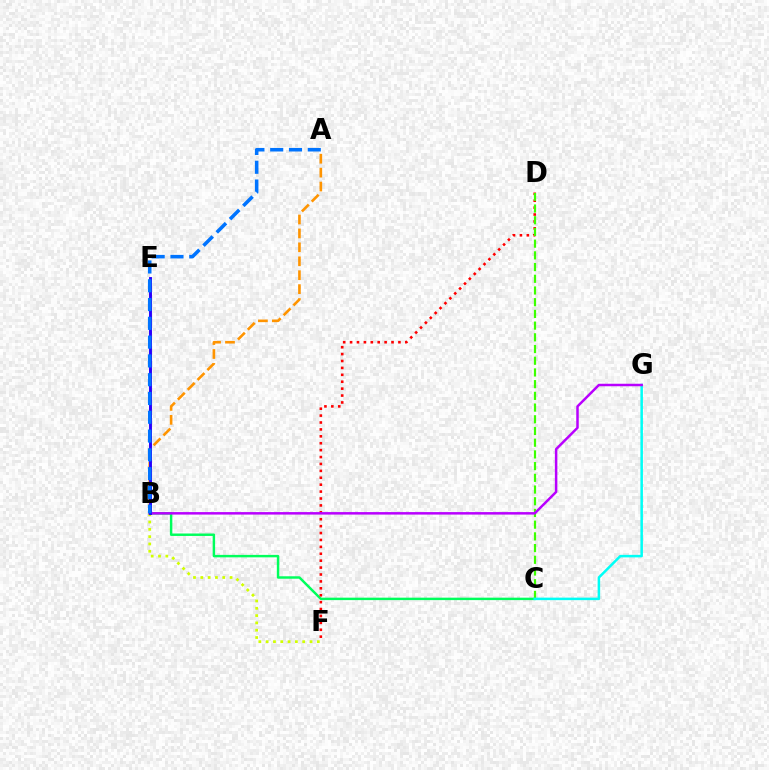{('B', 'E'): [{'color': '#ff00ac', 'line_style': 'dotted', 'thickness': 2.04}, {'color': '#2500ff', 'line_style': 'solid', 'thickness': 2.08}], ('B', 'C'): [{'color': '#00ff5c', 'line_style': 'solid', 'thickness': 1.77}], ('D', 'F'): [{'color': '#ff0000', 'line_style': 'dotted', 'thickness': 1.88}], ('C', 'D'): [{'color': '#3dff00', 'line_style': 'dashed', 'thickness': 1.59}], ('A', 'B'): [{'color': '#ff9400', 'line_style': 'dashed', 'thickness': 1.89}, {'color': '#0074ff', 'line_style': 'dashed', 'thickness': 2.55}], ('B', 'F'): [{'color': '#d1ff00', 'line_style': 'dotted', 'thickness': 1.99}], ('C', 'G'): [{'color': '#00fff6', 'line_style': 'solid', 'thickness': 1.81}], ('B', 'G'): [{'color': '#b900ff', 'line_style': 'solid', 'thickness': 1.79}]}